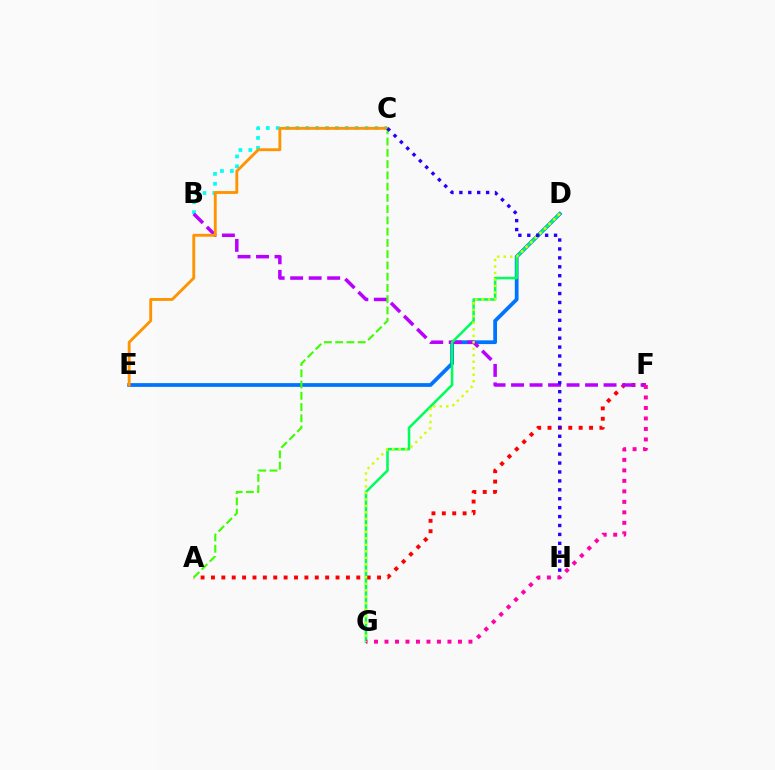{('D', 'E'): [{'color': '#0074ff', 'line_style': 'solid', 'thickness': 2.71}], ('B', 'C'): [{'color': '#00fff6', 'line_style': 'dotted', 'thickness': 2.68}], ('A', 'F'): [{'color': '#ff0000', 'line_style': 'dotted', 'thickness': 2.82}], ('B', 'F'): [{'color': '#b900ff', 'line_style': 'dashed', 'thickness': 2.51}], ('D', 'G'): [{'color': '#00ff5c', 'line_style': 'solid', 'thickness': 1.84}, {'color': '#d1ff00', 'line_style': 'dotted', 'thickness': 1.76}], ('F', 'G'): [{'color': '#ff00ac', 'line_style': 'dotted', 'thickness': 2.85}], ('C', 'E'): [{'color': '#ff9400', 'line_style': 'solid', 'thickness': 2.06}], ('A', 'C'): [{'color': '#3dff00', 'line_style': 'dashed', 'thickness': 1.53}], ('C', 'H'): [{'color': '#2500ff', 'line_style': 'dotted', 'thickness': 2.42}]}